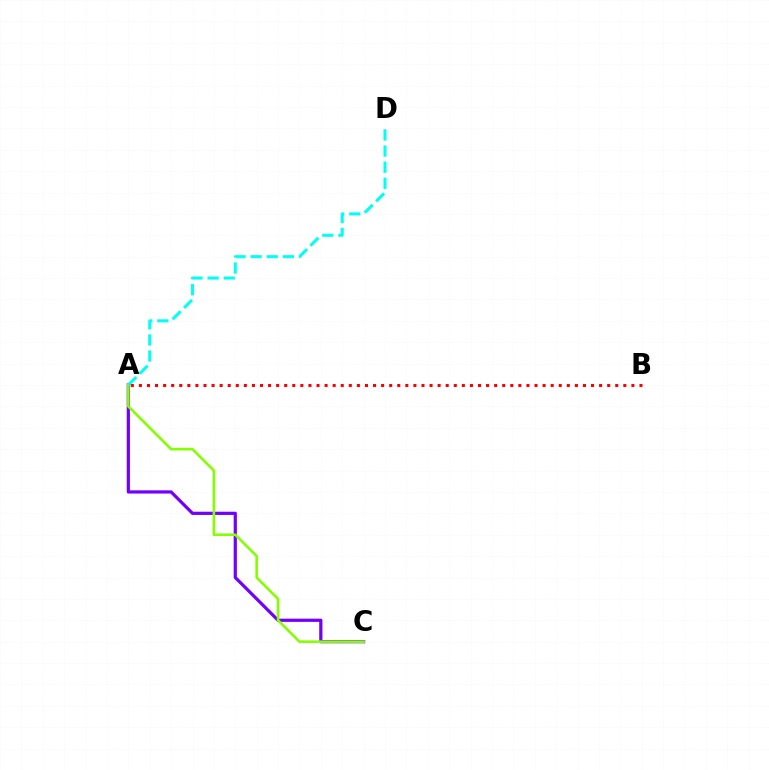{('A', 'C'): [{'color': '#7200ff', 'line_style': 'solid', 'thickness': 2.31}, {'color': '#84ff00', 'line_style': 'solid', 'thickness': 1.87}], ('A', 'D'): [{'color': '#00fff6', 'line_style': 'dashed', 'thickness': 2.19}], ('A', 'B'): [{'color': '#ff0000', 'line_style': 'dotted', 'thickness': 2.19}]}